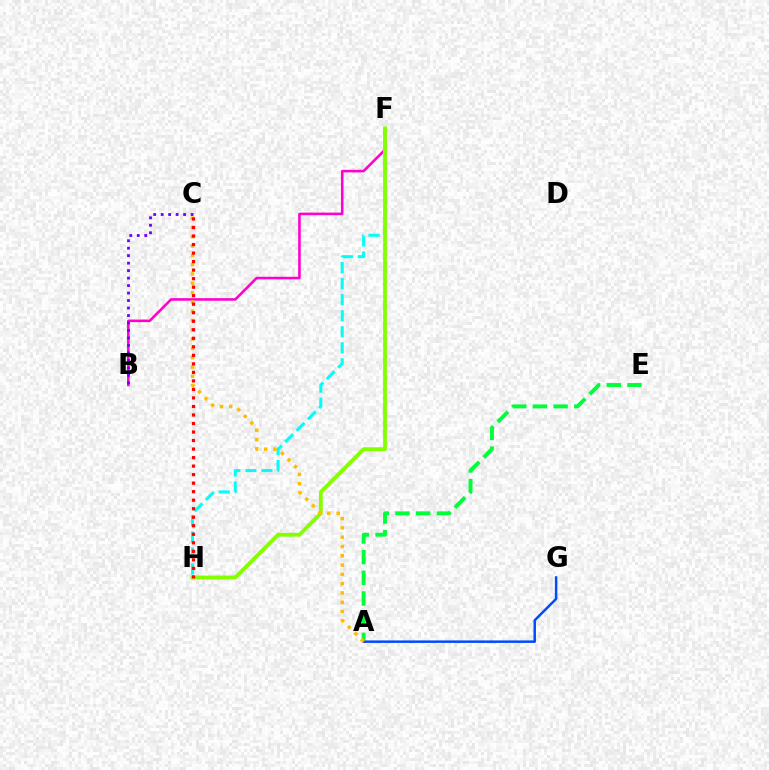{('A', 'E'): [{'color': '#00ff39', 'line_style': 'dashed', 'thickness': 2.81}], ('B', 'F'): [{'color': '#ff00cf', 'line_style': 'solid', 'thickness': 1.85}], ('F', 'H'): [{'color': '#00fff6', 'line_style': 'dashed', 'thickness': 2.18}, {'color': '#84ff00', 'line_style': 'solid', 'thickness': 2.74}], ('B', 'C'): [{'color': '#7200ff', 'line_style': 'dotted', 'thickness': 2.03}], ('A', 'G'): [{'color': '#004bff', 'line_style': 'solid', 'thickness': 1.79}], ('A', 'C'): [{'color': '#ffbd00', 'line_style': 'dotted', 'thickness': 2.53}], ('C', 'H'): [{'color': '#ff0000', 'line_style': 'dotted', 'thickness': 2.32}]}